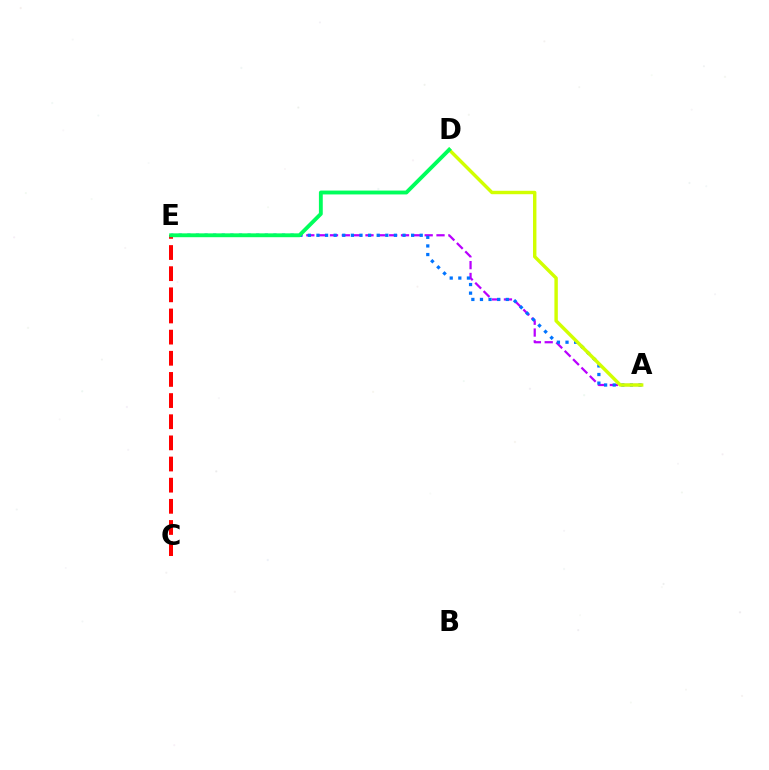{('C', 'E'): [{'color': '#ff0000', 'line_style': 'dashed', 'thickness': 2.87}], ('A', 'E'): [{'color': '#b900ff', 'line_style': 'dashed', 'thickness': 1.61}, {'color': '#0074ff', 'line_style': 'dotted', 'thickness': 2.34}], ('A', 'D'): [{'color': '#d1ff00', 'line_style': 'solid', 'thickness': 2.46}], ('D', 'E'): [{'color': '#00ff5c', 'line_style': 'solid', 'thickness': 2.78}]}